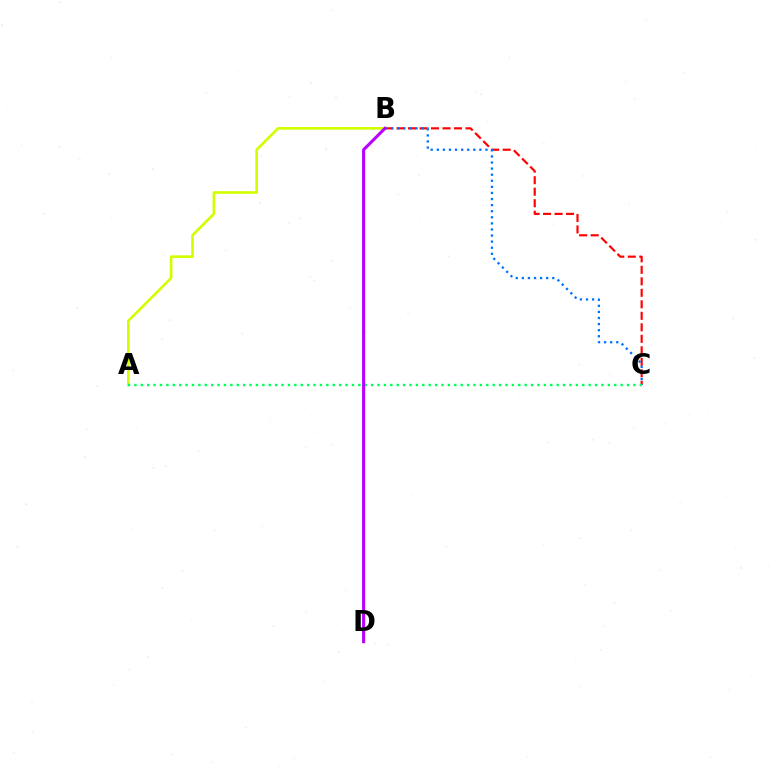{('B', 'C'): [{'color': '#ff0000', 'line_style': 'dashed', 'thickness': 1.56}, {'color': '#0074ff', 'line_style': 'dotted', 'thickness': 1.65}], ('A', 'B'): [{'color': '#d1ff00', 'line_style': 'solid', 'thickness': 1.91}], ('A', 'C'): [{'color': '#00ff5c', 'line_style': 'dotted', 'thickness': 1.74}], ('B', 'D'): [{'color': '#b900ff', 'line_style': 'solid', 'thickness': 2.21}]}